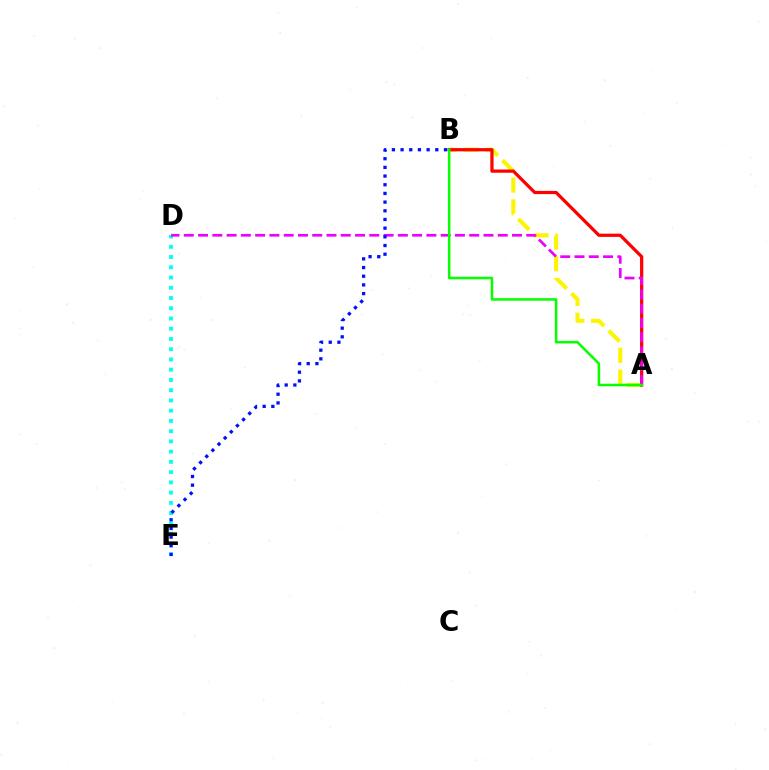{('A', 'B'): [{'color': '#fcf500', 'line_style': 'dashed', 'thickness': 2.96}, {'color': '#ff0000', 'line_style': 'solid', 'thickness': 2.32}, {'color': '#08ff00', 'line_style': 'solid', 'thickness': 1.82}], ('D', 'E'): [{'color': '#00fff6', 'line_style': 'dotted', 'thickness': 2.78}], ('A', 'D'): [{'color': '#ee00ff', 'line_style': 'dashed', 'thickness': 1.94}], ('B', 'E'): [{'color': '#0010ff', 'line_style': 'dotted', 'thickness': 2.36}]}